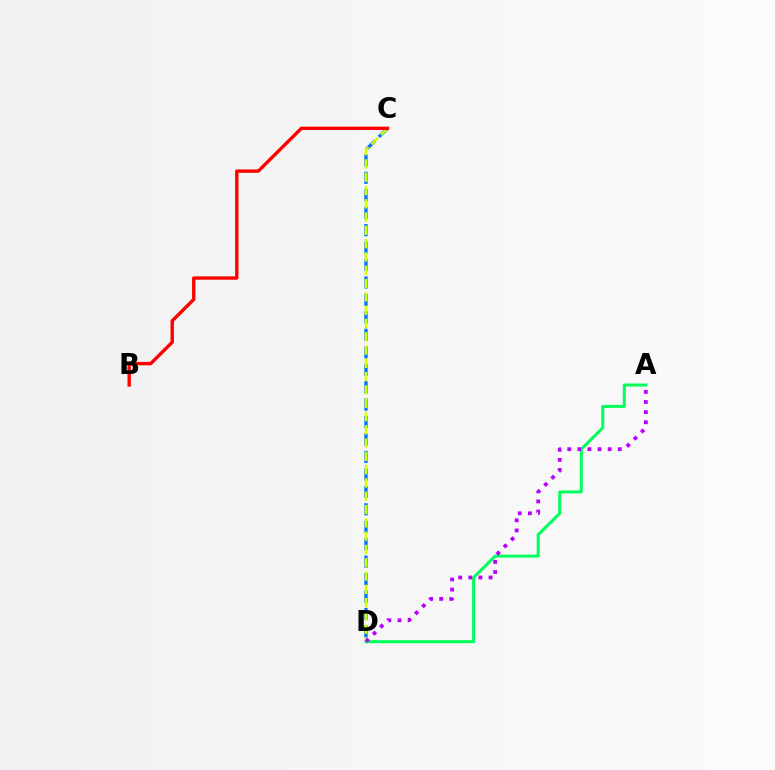{('A', 'D'): [{'color': '#00ff5c', 'line_style': 'solid', 'thickness': 2.18}, {'color': '#b900ff', 'line_style': 'dotted', 'thickness': 2.75}], ('C', 'D'): [{'color': '#0074ff', 'line_style': 'dashed', 'thickness': 2.37}, {'color': '#d1ff00', 'line_style': 'dashed', 'thickness': 1.81}], ('B', 'C'): [{'color': '#ff0000', 'line_style': 'solid', 'thickness': 2.43}]}